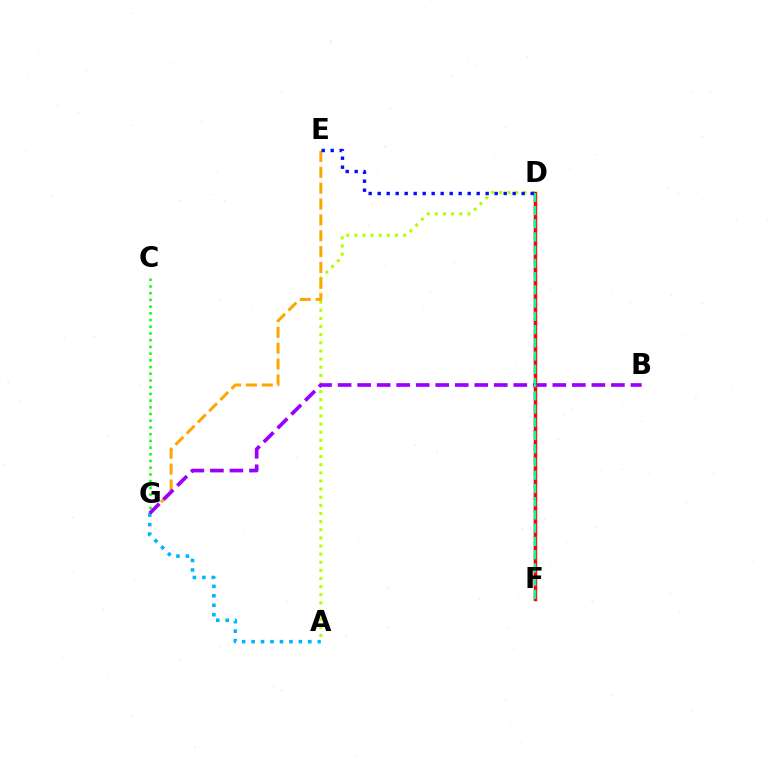{('A', 'D'): [{'color': '#b3ff00', 'line_style': 'dotted', 'thickness': 2.21}], ('E', 'G'): [{'color': '#ffa500', 'line_style': 'dashed', 'thickness': 2.15}], ('D', 'F'): [{'color': '#ff00bd', 'line_style': 'dashed', 'thickness': 1.69}, {'color': '#ff0000', 'line_style': 'solid', 'thickness': 2.48}, {'color': '#00ff9d', 'line_style': 'dashed', 'thickness': 1.8}], ('A', 'G'): [{'color': '#00b5ff', 'line_style': 'dotted', 'thickness': 2.57}], ('B', 'G'): [{'color': '#9b00ff', 'line_style': 'dashed', 'thickness': 2.65}], ('D', 'E'): [{'color': '#0010ff', 'line_style': 'dotted', 'thickness': 2.45}], ('C', 'G'): [{'color': '#08ff00', 'line_style': 'dotted', 'thickness': 1.82}]}